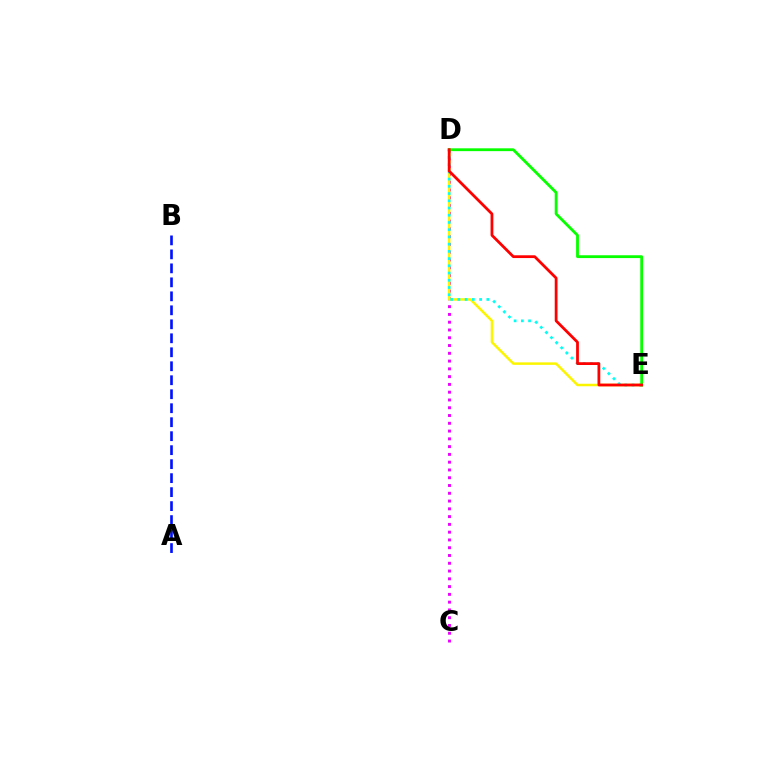{('C', 'D'): [{'color': '#ee00ff', 'line_style': 'dotted', 'thickness': 2.11}], ('D', 'E'): [{'color': '#fcf500', 'line_style': 'solid', 'thickness': 1.81}, {'color': '#00fff6', 'line_style': 'dotted', 'thickness': 1.96}, {'color': '#08ff00', 'line_style': 'solid', 'thickness': 2.03}, {'color': '#ff0000', 'line_style': 'solid', 'thickness': 2.0}], ('A', 'B'): [{'color': '#0010ff', 'line_style': 'dashed', 'thickness': 1.9}]}